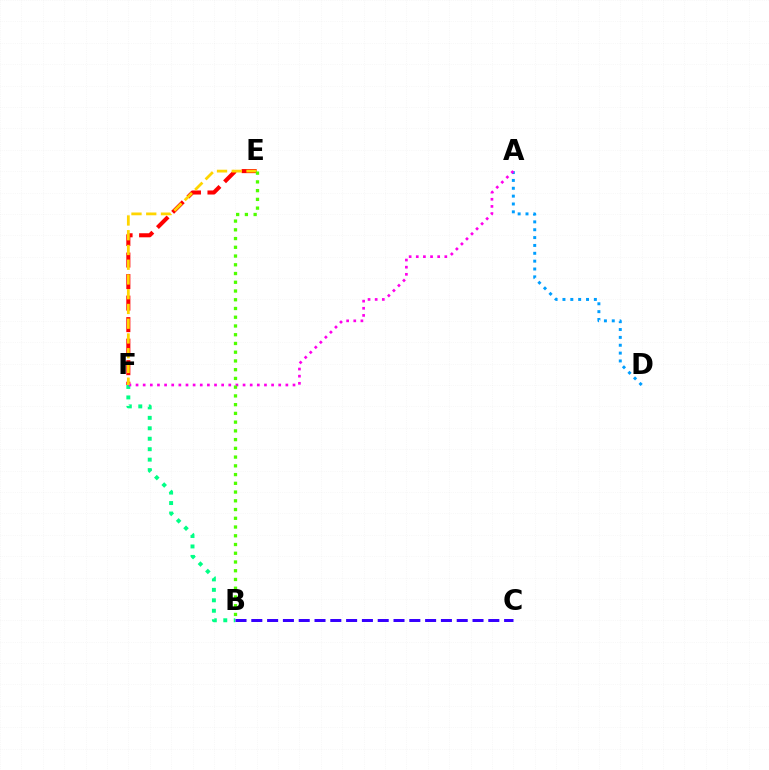{('B', 'F'): [{'color': '#00ff86', 'line_style': 'dotted', 'thickness': 2.84}], ('A', 'D'): [{'color': '#009eff', 'line_style': 'dotted', 'thickness': 2.13}], ('E', 'F'): [{'color': '#ff0000', 'line_style': 'dashed', 'thickness': 2.92}, {'color': '#ffd500', 'line_style': 'dashed', 'thickness': 2.0}], ('A', 'F'): [{'color': '#ff00ed', 'line_style': 'dotted', 'thickness': 1.94}], ('B', 'C'): [{'color': '#3700ff', 'line_style': 'dashed', 'thickness': 2.15}], ('B', 'E'): [{'color': '#4fff00', 'line_style': 'dotted', 'thickness': 2.38}]}